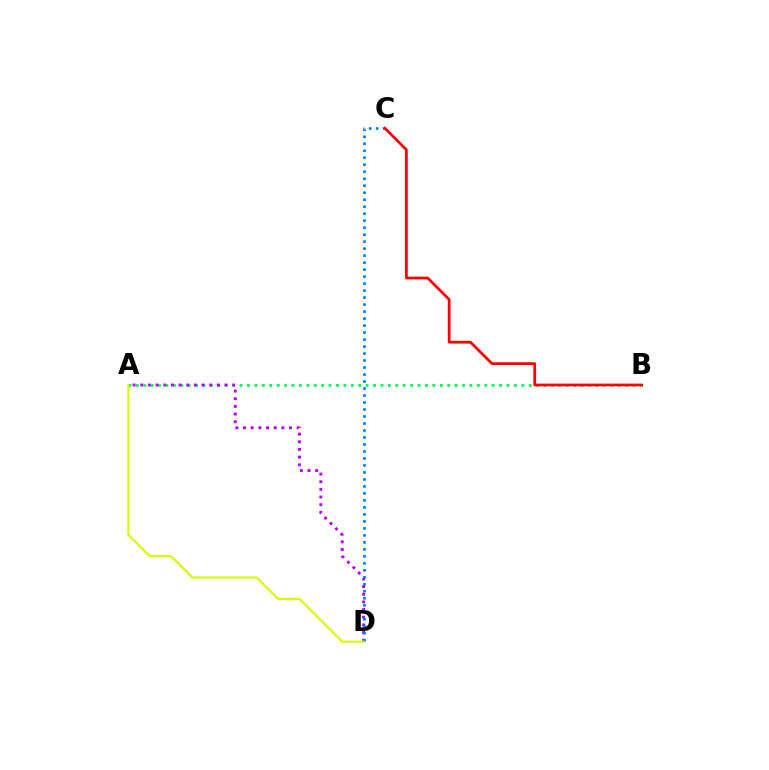{('A', 'B'): [{'color': '#00ff5c', 'line_style': 'dotted', 'thickness': 2.01}], ('A', 'D'): [{'color': '#b900ff', 'line_style': 'dotted', 'thickness': 2.08}, {'color': '#d1ff00', 'line_style': 'solid', 'thickness': 1.57}], ('C', 'D'): [{'color': '#0074ff', 'line_style': 'dotted', 'thickness': 1.9}], ('B', 'C'): [{'color': '#ff0000', 'line_style': 'solid', 'thickness': 1.98}]}